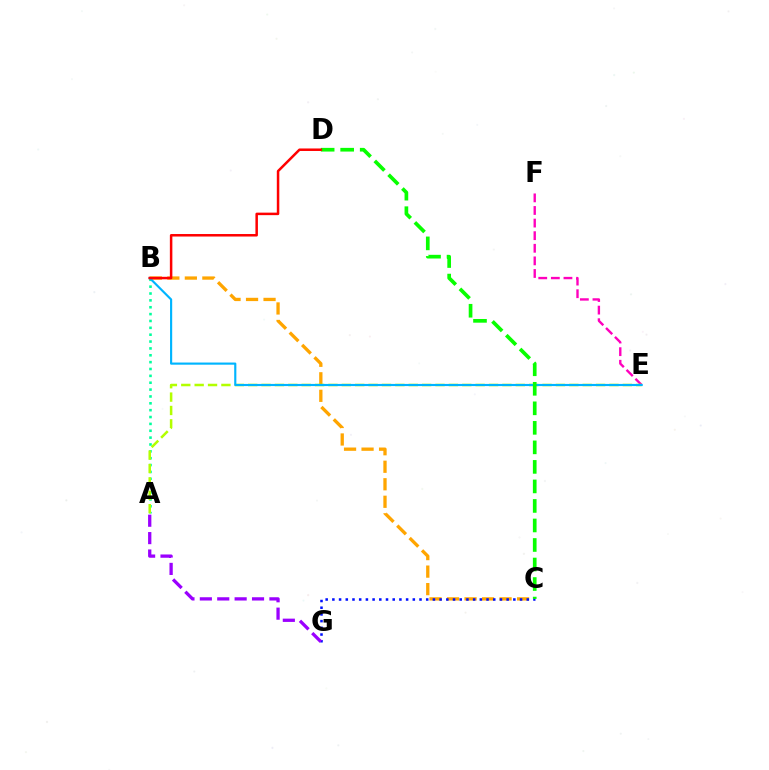{('E', 'F'): [{'color': '#ff00bd', 'line_style': 'dashed', 'thickness': 1.71}], ('B', 'C'): [{'color': '#ffa500', 'line_style': 'dashed', 'thickness': 2.38}], ('C', 'G'): [{'color': '#0010ff', 'line_style': 'dotted', 'thickness': 1.82}], ('A', 'G'): [{'color': '#9b00ff', 'line_style': 'dashed', 'thickness': 2.36}], ('A', 'B'): [{'color': '#00ff9d', 'line_style': 'dotted', 'thickness': 1.86}], ('A', 'E'): [{'color': '#b3ff00', 'line_style': 'dashed', 'thickness': 1.82}], ('B', 'E'): [{'color': '#00b5ff', 'line_style': 'solid', 'thickness': 1.55}], ('C', 'D'): [{'color': '#08ff00', 'line_style': 'dashed', 'thickness': 2.65}], ('B', 'D'): [{'color': '#ff0000', 'line_style': 'solid', 'thickness': 1.8}]}